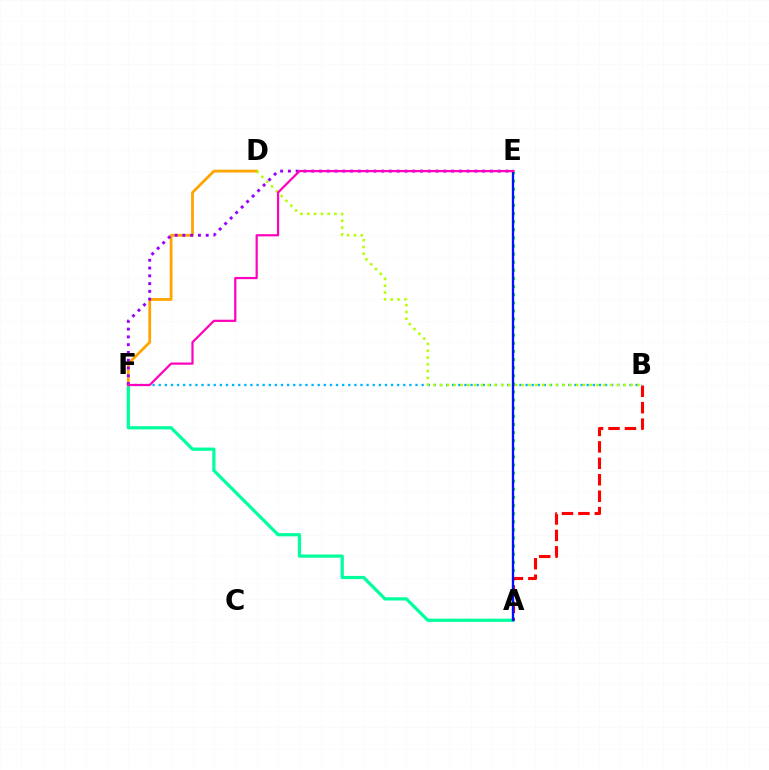{('A', 'E'): [{'color': '#08ff00', 'line_style': 'dotted', 'thickness': 2.2}, {'color': '#0010ff', 'line_style': 'solid', 'thickness': 1.66}], ('A', 'F'): [{'color': '#00ff9d', 'line_style': 'solid', 'thickness': 2.31}], ('D', 'F'): [{'color': '#ffa500', 'line_style': 'solid', 'thickness': 2.0}], ('E', 'F'): [{'color': '#9b00ff', 'line_style': 'dotted', 'thickness': 2.11}, {'color': '#ff00bd', 'line_style': 'solid', 'thickness': 1.59}], ('A', 'B'): [{'color': '#ff0000', 'line_style': 'dashed', 'thickness': 2.23}], ('B', 'F'): [{'color': '#00b5ff', 'line_style': 'dotted', 'thickness': 1.66}], ('B', 'D'): [{'color': '#b3ff00', 'line_style': 'dotted', 'thickness': 1.85}]}